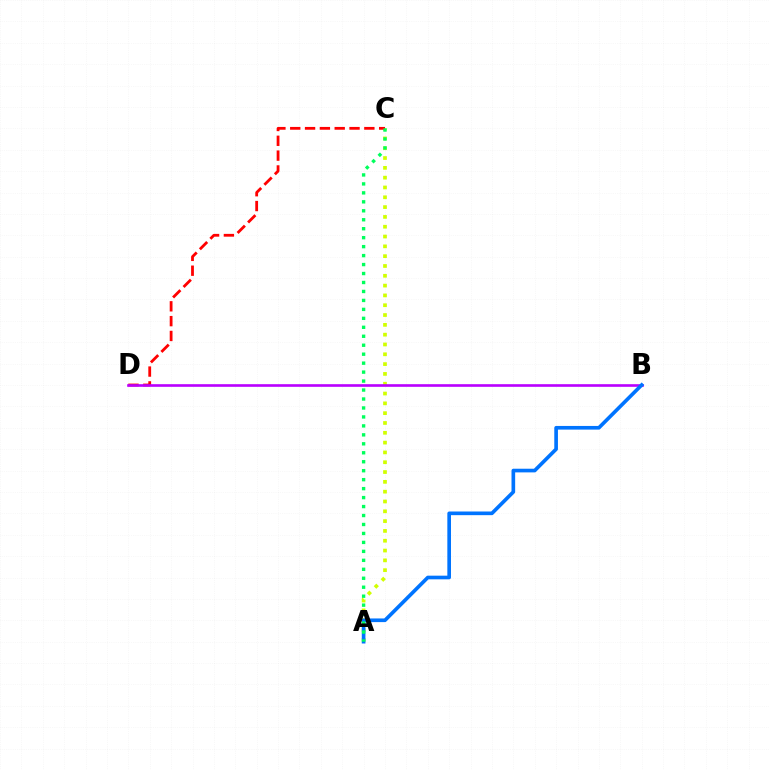{('A', 'C'): [{'color': '#d1ff00', 'line_style': 'dotted', 'thickness': 2.67}, {'color': '#00ff5c', 'line_style': 'dotted', 'thickness': 2.44}], ('C', 'D'): [{'color': '#ff0000', 'line_style': 'dashed', 'thickness': 2.01}], ('B', 'D'): [{'color': '#b900ff', 'line_style': 'solid', 'thickness': 1.9}], ('A', 'B'): [{'color': '#0074ff', 'line_style': 'solid', 'thickness': 2.63}]}